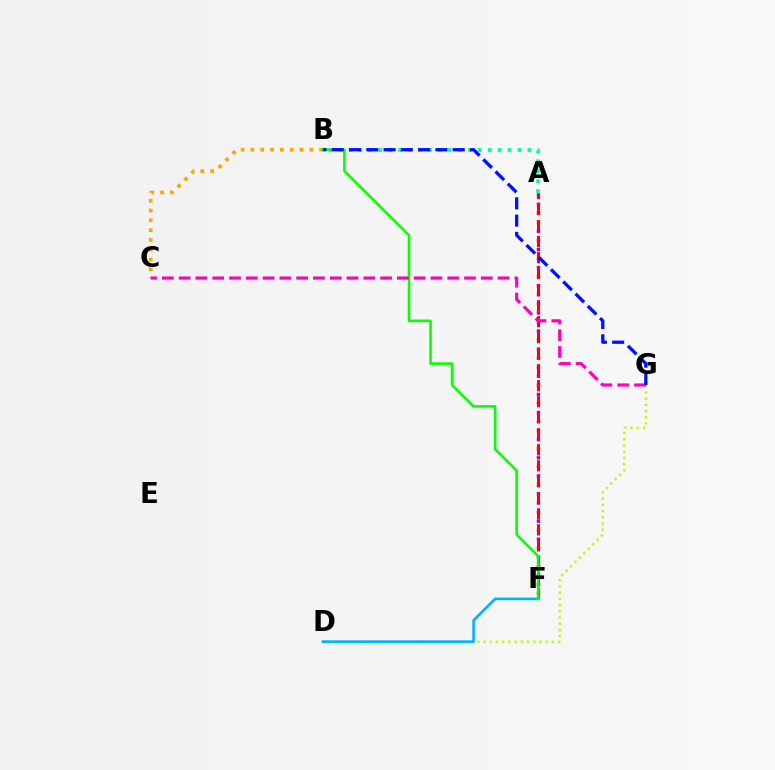{('B', 'C'): [{'color': '#ffa500', 'line_style': 'dotted', 'thickness': 2.67}], ('A', 'B'): [{'color': '#00ff9d', 'line_style': 'dotted', 'thickness': 2.7}], ('A', 'F'): [{'color': '#9b00ff', 'line_style': 'dotted', 'thickness': 2.46}, {'color': '#ff0000', 'line_style': 'dashed', 'thickness': 2.18}], ('D', 'G'): [{'color': '#b3ff00', 'line_style': 'dotted', 'thickness': 1.69}], ('D', 'F'): [{'color': '#00b5ff', 'line_style': 'solid', 'thickness': 1.91}], ('B', 'F'): [{'color': '#08ff00', 'line_style': 'solid', 'thickness': 1.87}], ('C', 'G'): [{'color': '#ff00bd', 'line_style': 'dashed', 'thickness': 2.28}], ('B', 'G'): [{'color': '#0010ff', 'line_style': 'dashed', 'thickness': 2.35}]}